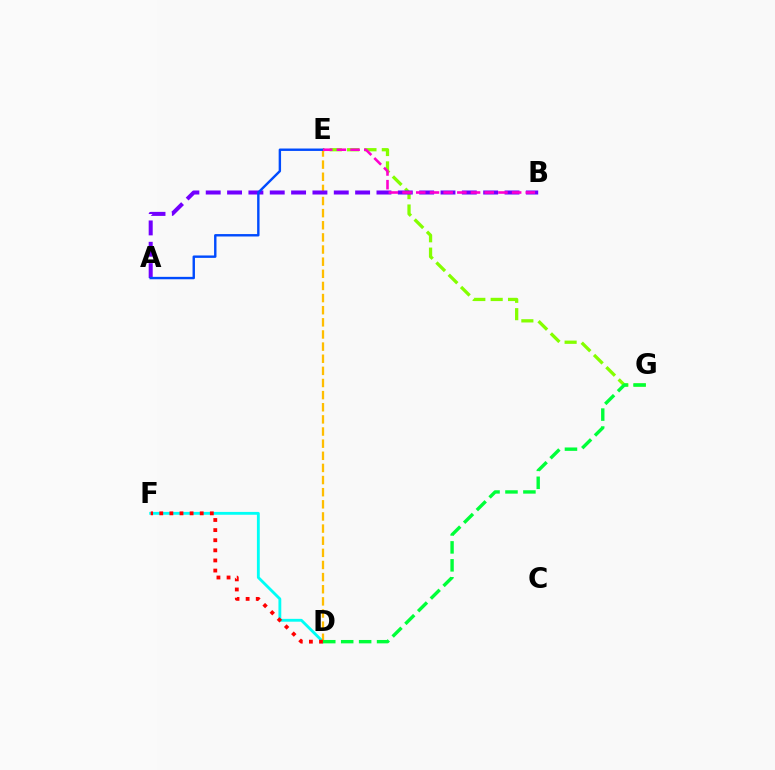{('E', 'G'): [{'color': '#84ff00', 'line_style': 'dashed', 'thickness': 2.36}], ('D', 'F'): [{'color': '#00fff6', 'line_style': 'solid', 'thickness': 2.04}, {'color': '#ff0000', 'line_style': 'dotted', 'thickness': 2.75}], ('D', 'E'): [{'color': '#ffbd00', 'line_style': 'dashed', 'thickness': 1.65}], ('A', 'B'): [{'color': '#7200ff', 'line_style': 'dashed', 'thickness': 2.9}], ('D', 'G'): [{'color': '#00ff39', 'line_style': 'dashed', 'thickness': 2.44}], ('A', 'E'): [{'color': '#004bff', 'line_style': 'solid', 'thickness': 1.74}], ('B', 'E'): [{'color': '#ff00cf', 'line_style': 'dashed', 'thickness': 1.86}]}